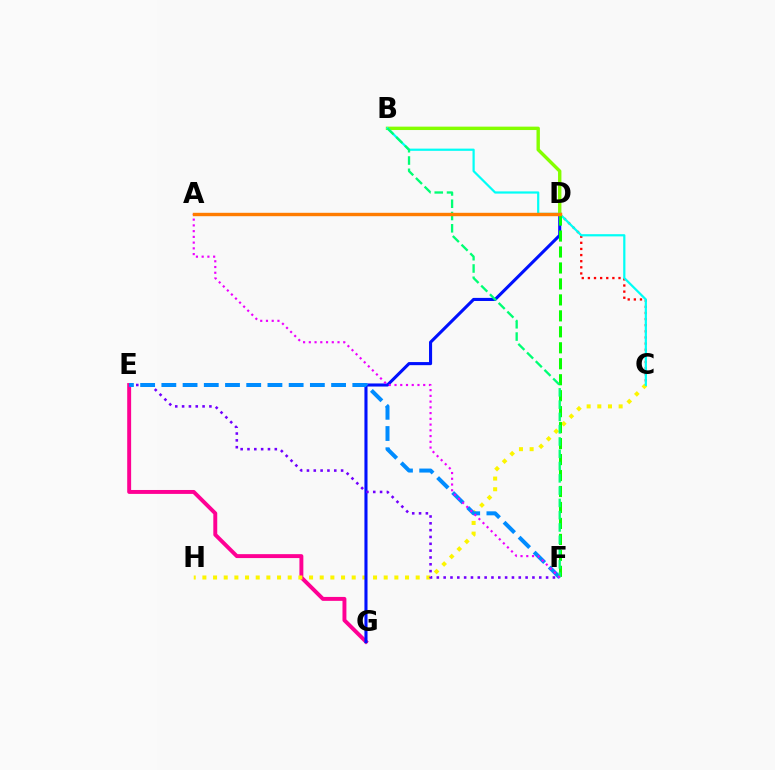{('C', 'D'): [{'color': '#ff0000', 'line_style': 'dotted', 'thickness': 1.66}], ('E', 'G'): [{'color': '#ff0094', 'line_style': 'solid', 'thickness': 2.83}], ('C', 'H'): [{'color': '#fcf500', 'line_style': 'dotted', 'thickness': 2.9}], ('D', 'G'): [{'color': '#0010ff', 'line_style': 'solid', 'thickness': 2.22}], ('B', 'D'): [{'color': '#84ff00', 'line_style': 'solid', 'thickness': 2.44}], ('B', 'C'): [{'color': '#00fff6', 'line_style': 'solid', 'thickness': 1.59}], ('E', 'F'): [{'color': '#7200ff', 'line_style': 'dotted', 'thickness': 1.86}, {'color': '#008cff', 'line_style': 'dashed', 'thickness': 2.88}], ('D', 'F'): [{'color': '#08ff00', 'line_style': 'dashed', 'thickness': 2.17}], ('B', 'F'): [{'color': '#00ff74', 'line_style': 'dashed', 'thickness': 1.67}], ('A', 'F'): [{'color': '#ee00ff', 'line_style': 'dotted', 'thickness': 1.56}], ('A', 'D'): [{'color': '#ff7c00', 'line_style': 'solid', 'thickness': 2.45}]}